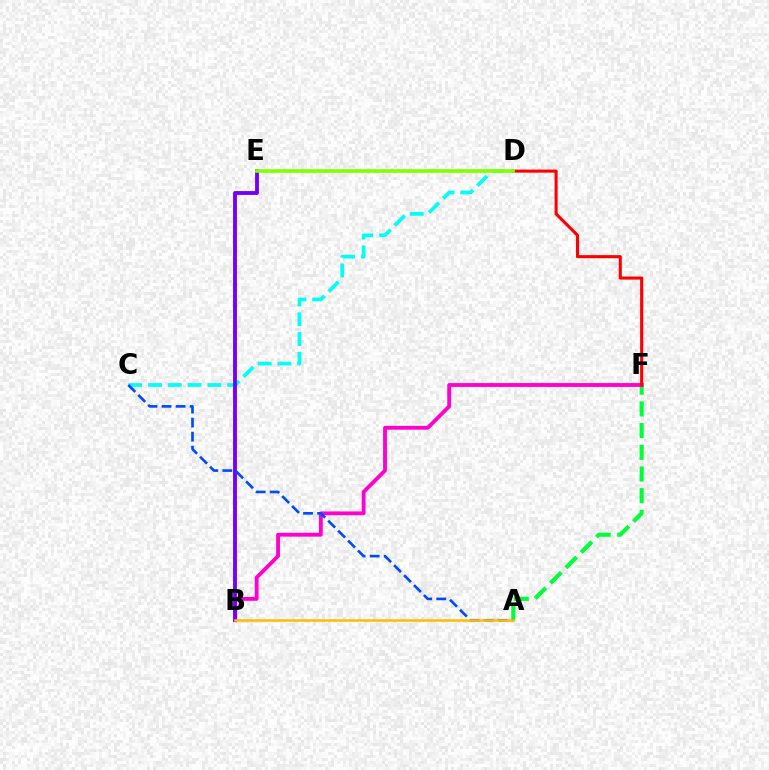{('A', 'F'): [{'color': '#00ff39', 'line_style': 'dashed', 'thickness': 2.95}], ('C', 'D'): [{'color': '#00fff6', 'line_style': 'dashed', 'thickness': 2.68}], ('B', 'F'): [{'color': '#ff00cf', 'line_style': 'solid', 'thickness': 2.76}], ('D', 'F'): [{'color': '#ff0000', 'line_style': 'solid', 'thickness': 2.22}], ('B', 'E'): [{'color': '#7200ff', 'line_style': 'solid', 'thickness': 2.77}], ('D', 'E'): [{'color': '#84ff00', 'line_style': 'solid', 'thickness': 2.63}], ('A', 'C'): [{'color': '#004bff', 'line_style': 'dashed', 'thickness': 1.91}], ('A', 'B'): [{'color': '#ffbd00', 'line_style': 'solid', 'thickness': 1.81}]}